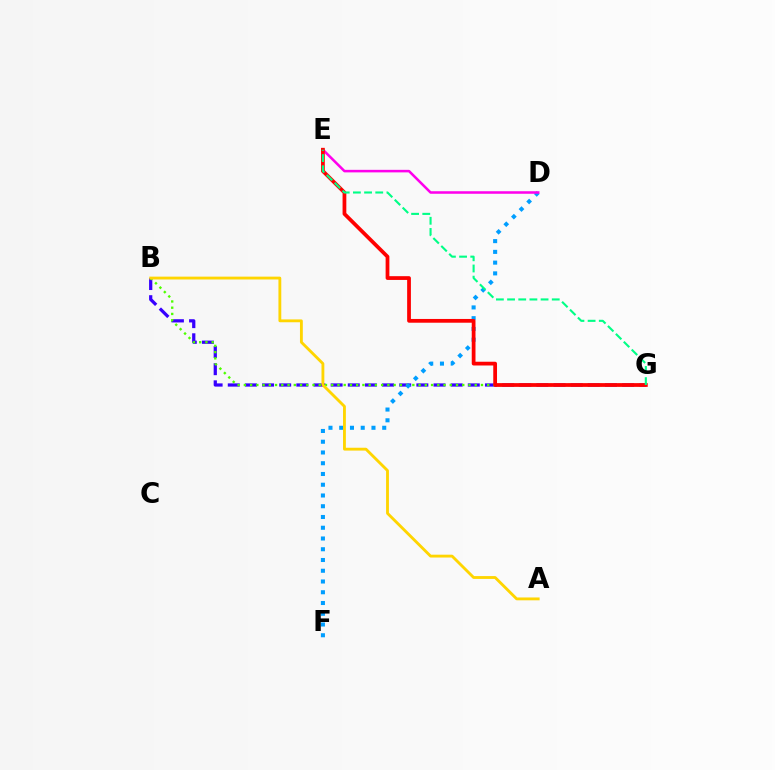{('B', 'G'): [{'color': '#3700ff', 'line_style': 'dashed', 'thickness': 2.33}, {'color': '#4fff00', 'line_style': 'dotted', 'thickness': 1.7}], ('D', 'F'): [{'color': '#009eff', 'line_style': 'dotted', 'thickness': 2.92}], ('D', 'E'): [{'color': '#ff00ed', 'line_style': 'solid', 'thickness': 1.83}], ('E', 'G'): [{'color': '#ff0000', 'line_style': 'solid', 'thickness': 2.7}, {'color': '#00ff86', 'line_style': 'dashed', 'thickness': 1.52}], ('A', 'B'): [{'color': '#ffd500', 'line_style': 'solid', 'thickness': 2.04}]}